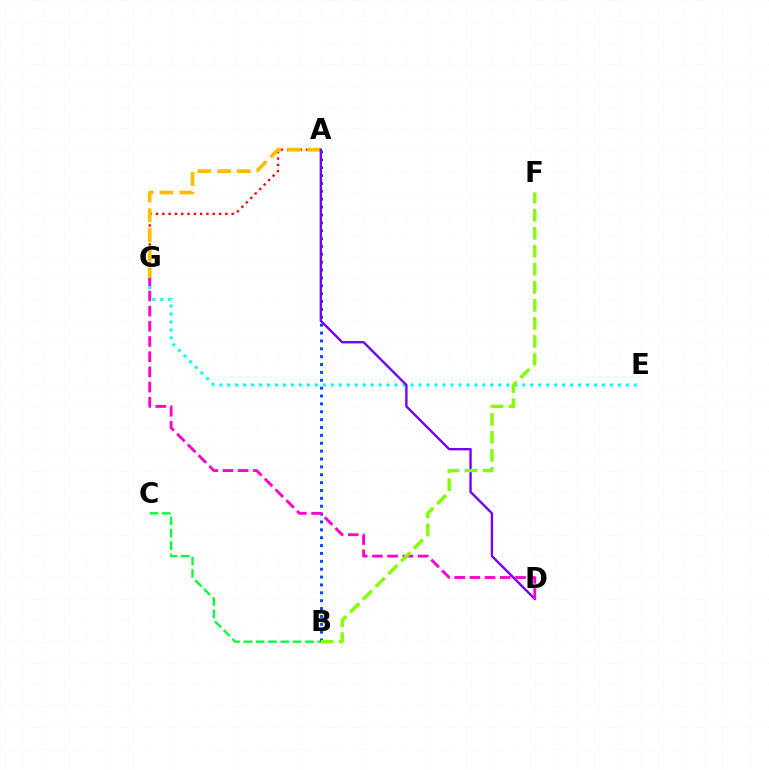{('E', 'G'): [{'color': '#00fff6', 'line_style': 'dotted', 'thickness': 2.17}], ('A', 'G'): [{'color': '#ff0000', 'line_style': 'dotted', 'thickness': 1.71}, {'color': '#ffbd00', 'line_style': 'dashed', 'thickness': 2.68}], ('B', 'C'): [{'color': '#00ff39', 'line_style': 'dashed', 'thickness': 1.67}], ('A', 'B'): [{'color': '#004bff', 'line_style': 'dotted', 'thickness': 2.14}], ('A', 'D'): [{'color': '#7200ff', 'line_style': 'solid', 'thickness': 1.7}], ('D', 'G'): [{'color': '#ff00cf', 'line_style': 'dashed', 'thickness': 2.06}], ('B', 'F'): [{'color': '#84ff00', 'line_style': 'dashed', 'thickness': 2.45}]}